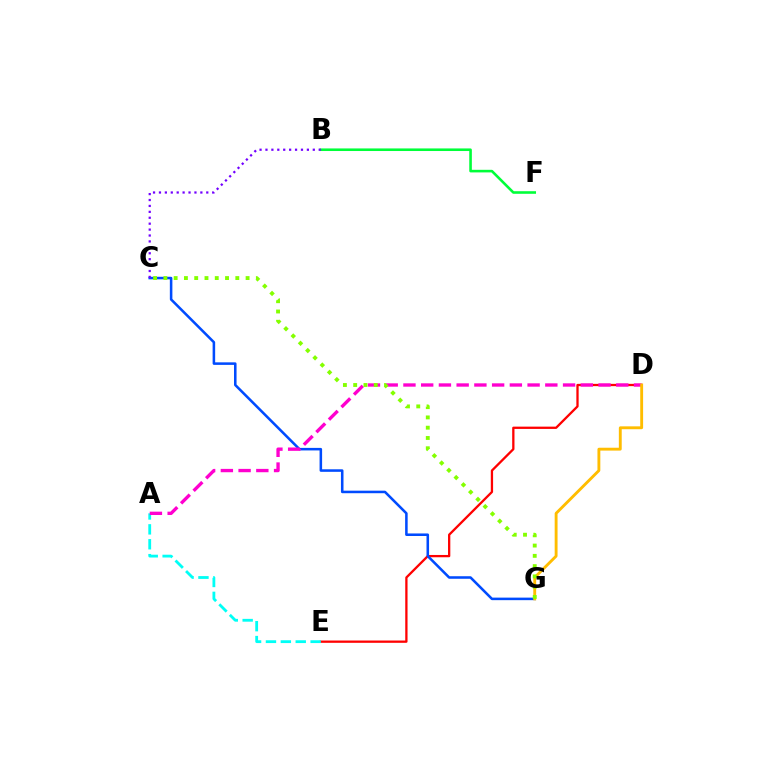{('D', 'E'): [{'color': '#ff0000', 'line_style': 'solid', 'thickness': 1.65}], ('C', 'G'): [{'color': '#004bff', 'line_style': 'solid', 'thickness': 1.83}, {'color': '#84ff00', 'line_style': 'dotted', 'thickness': 2.79}], ('B', 'F'): [{'color': '#00ff39', 'line_style': 'solid', 'thickness': 1.87}], ('B', 'C'): [{'color': '#7200ff', 'line_style': 'dotted', 'thickness': 1.61}], ('A', 'E'): [{'color': '#00fff6', 'line_style': 'dashed', 'thickness': 2.02}], ('A', 'D'): [{'color': '#ff00cf', 'line_style': 'dashed', 'thickness': 2.41}], ('D', 'G'): [{'color': '#ffbd00', 'line_style': 'solid', 'thickness': 2.07}]}